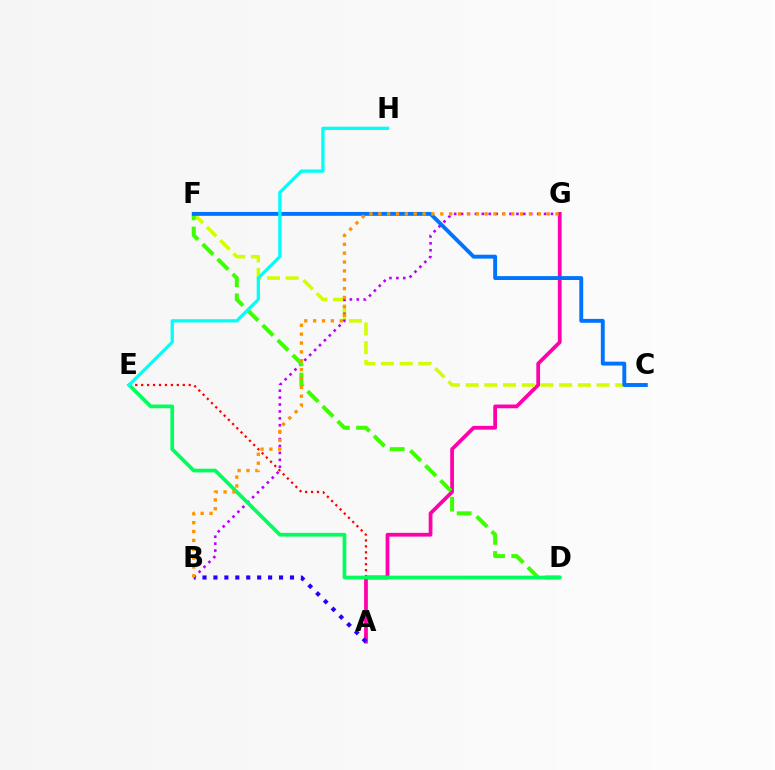{('A', 'E'): [{'color': '#ff0000', 'line_style': 'dotted', 'thickness': 1.61}], ('A', 'G'): [{'color': '#ff00ac', 'line_style': 'solid', 'thickness': 2.7}], ('C', 'F'): [{'color': '#d1ff00', 'line_style': 'dashed', 'thickness': 2.54}, {'color': '#0074ff', 'line_style': 'solid', 'thickness': 2.81}], ('B', 'G'): [{'color': '#b900ff', 'line_style': 'dotted', 'thickness': 1.88}, {'color': '#ff9400', 'line_style': 'dotted', 'thickness': 2.41}], ('D', 'F'): [{'color': '#3dff00', 'line_style': 'dashed', 'thickness': 2.88}], ('D', 'E'): [{'color': '#00ff5c', 'line_style': 'solid', 'thickness': 2.66}], ('A', 'B'): [{'color': '#2500ff', 'line_style': 'dotted', 'thickness': 2.97}], ('E', 'H'): [{'color': '#00fff6', 'line_style': 'solid', 'thickness': 2.36}]}